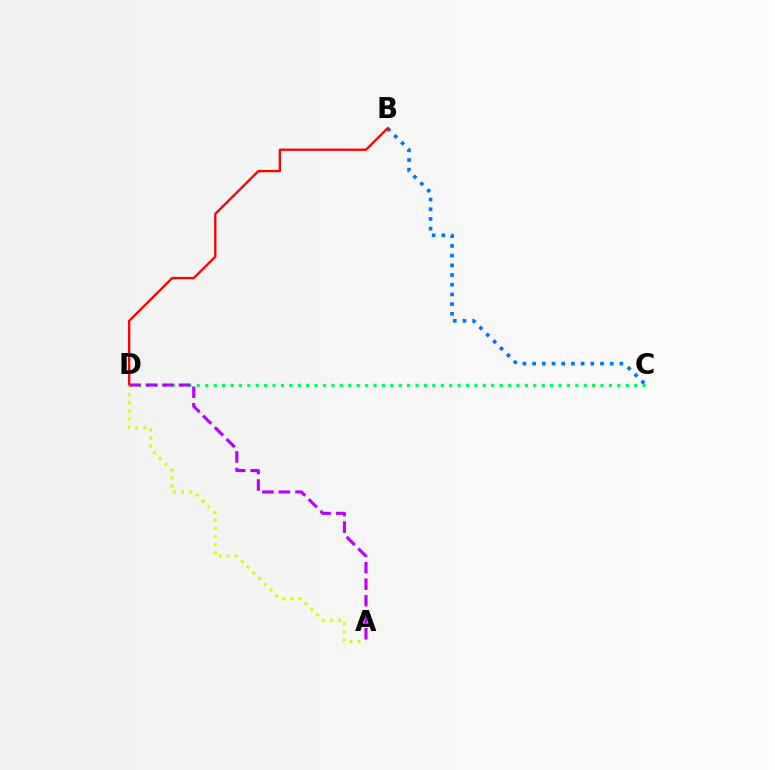{('B', 'C'): [{'color': '#0074ff', 'line_style': 'dotted', 'thickness': 2.64}], ('C', 'D'): [{'color': '#00ff5c', 'line_style': 'dotted', 'thickness': 2.28}], ('B', 'D'): [{'color': '#ff0000', 'line_style': 'solid', 'thickness': 1.67}], ('A', 'D'): [{'color': '#d1ff00', 'line_style': 'dotted', 'thickness': 2.21}, {'color': '#b900ff', 'line_style': 'dashed', 'thickness': 2.24}]}